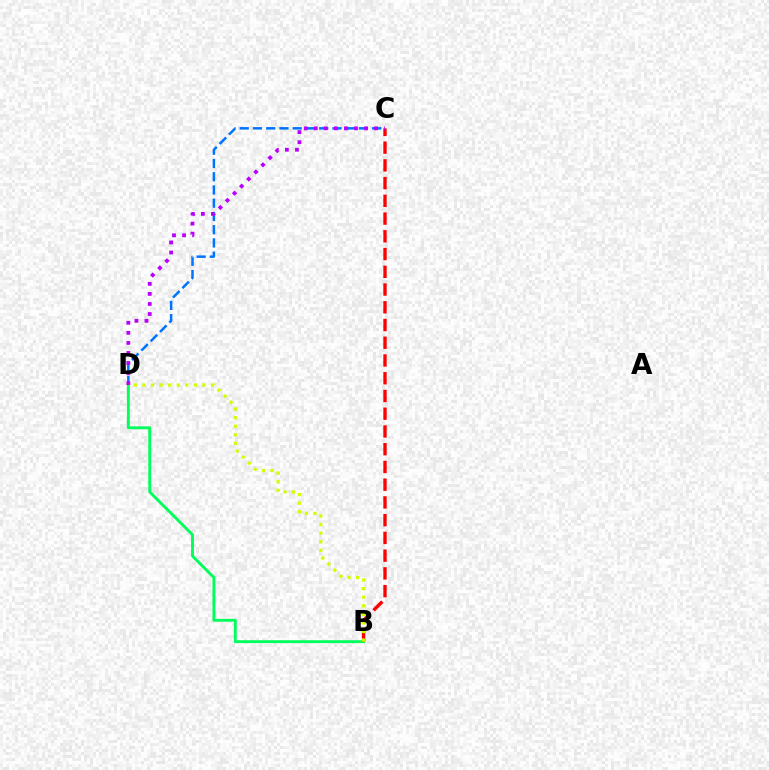{('B', 'D'): [{'color': '#00ff5c', 'line_style': 'solid', 'thickness': 2.08}, {'color': '#d1ff00', 'line_style': 'dotted', 'thickness': 2.33}], ('C', 'D'): [{'color': '#0074ff', 'line_style': 'dashed', 'thickness': 1.8}, {'color': '#b900ff', 'line_style': 'dotted', 'thickness': 2.73}], ('B', 'C'): [{'color': '#ff0000', 'line_style': 'dashed', 'thickness': 2.41}]}